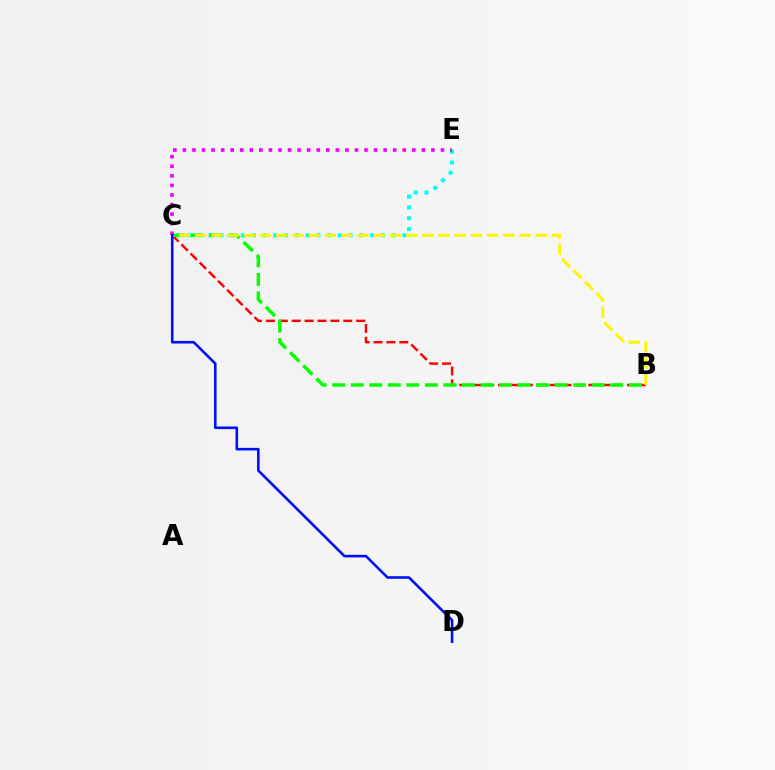{('B', 'C'): [{'color': '#ff0000', 'line_style': 'dashed', 'thickness': 1.75}, {'color': '#08ff00', 'line_style': 'dashed', 'thickness': 2.52}, {'color': '#fcf500', 'line_style': 'dashed', 'thickness': 2.2}], ('C', 'E'): [{'color': '#00fff6', 'line_style': 'dotted', 'thickness': 2.93}, {'color': '#ee00ff', 'line_style': 'dotted', 'thickness': 2.6}], ('C', 'D'): [{'color': '#0010ff', 'line_style': 'solid', 'thickness': 1.87}]}